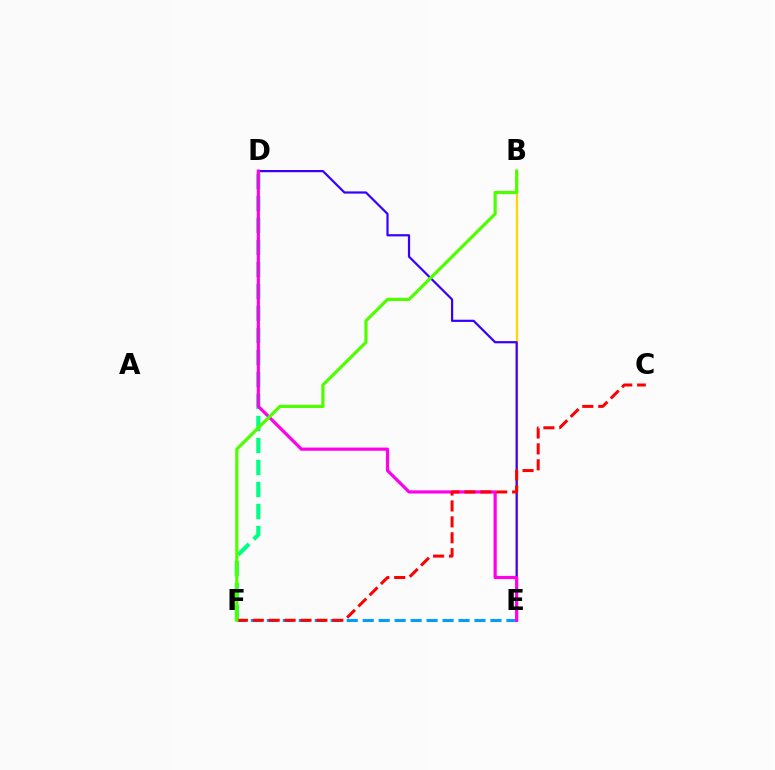{('B', 'E'): [{'color': '#ffd500', 'line_style': 'solid', 'thickness': 1.62}], ('E', 'F'): [{'color': '#009eff', 'line_style': 'dashed', 'thickness': 2.17}], ('D', 'E'): [{'color': '#3700ff', 'line_style': 'solid', 'thickness': 1.59}, {'color': '#ff00ed', 'line_style': 'solid', 'thickness': 2.29}], ('D', 'F'): [{'color': '#00ff86', 'line_style': 'dashed', 'thickness': 2.99}], ('C', 'F'): [{'color': '#ff0000', 'line_style': 'dashed', 'thickness': 2.16}], ('B', 'F'): [{'color': '#4fff00', 'line_style': 'solid', 'thickness': 2.3}]}